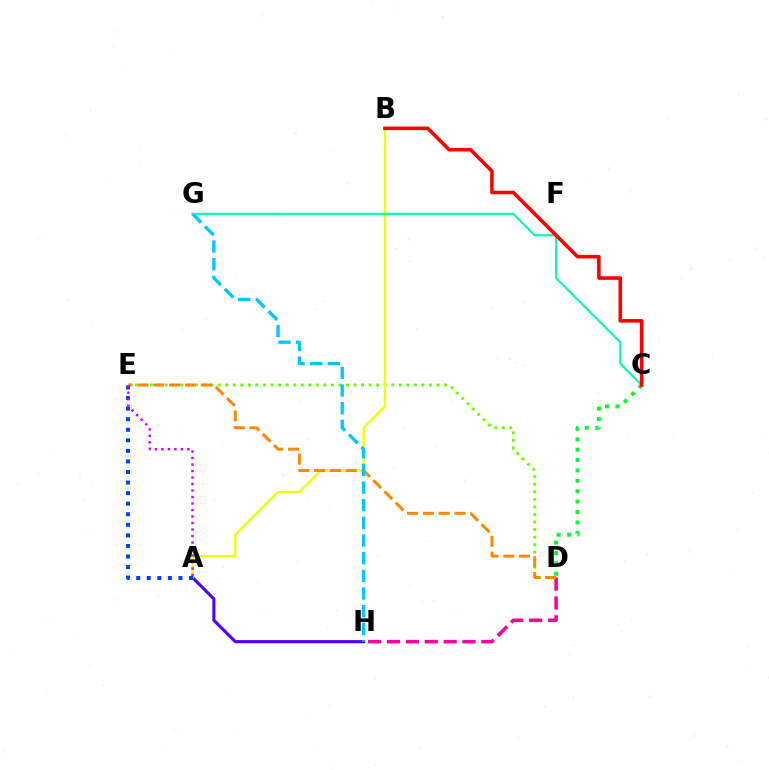{('D', 'E'): [{'color': '#66ff00', 'line_style': 'dotted', 'thickness': 2.05}, {'color': '#ff8800', 'line_style': 'dashed', 'thickness': 2.15}], ('A', 'H'): [{'color': '#4f00ff', 'line_style': 'solid', 'thickness': 2.23}], ('D', 'H'): [{'color': '#ff00a0', 'line_style': 'dashed', 'thickness': 2.56}], ('A', 'B'): [{'color': '#eeff00', 'line_style': 'solid', 'thickness': 1.69}], ('C', 'G'): [{'color': '#00ffaf', 'line_style': 'solid', 'thickness': 1.54}], ('C', 'D'): [{'color': '#00ff27', 'line_style': 'dotted', 'thickness': 2.82}], ('B', 'C'): [{'color': '#ff0000', 'line_style': 'solid', 'thickness': 2.58}], ('A', 'E'): [{'color': '#003fff', 'line_style': 'dotted', 'thickness': 2.87}, {'color': '#d600ff', 'line_style': 'dotted', 'thickness': 1.77}], ('G', 'H'): [{'color': '#00c7ff', 'line_style': 'dashed', 'thickness': 2.4}]}